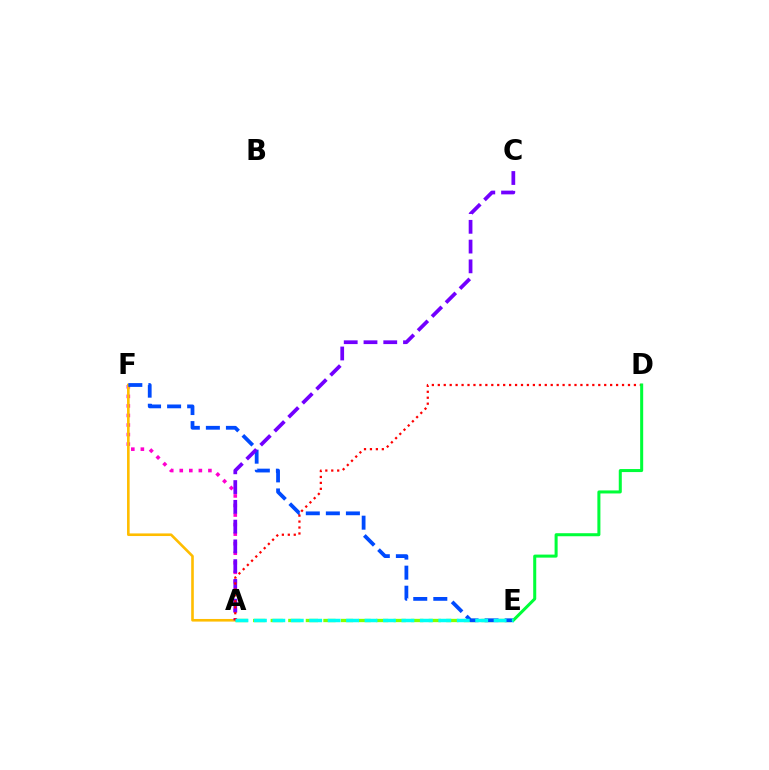{('A', 'F'): [{'color': '#ff00cf', 'line_style': 'dotted', 'thickness': 2.59}, {'color': '#ffbd00', 'line_style': 'solid', 'thickness': 1.88}], ('A', 'E'): [{'color': '#84ff00', 'line_style': 'dashed', 'thickness': 2.39}, {'color': '#00fff6', 'line_style': 'dashed', 'thickness': 2.51}], ('E', 'F'): [{'color': '#004bff', 'line_style': 'dashed', 'thickness': 2.72}], ('A', 'C'): [{'color': '#7200ff', 'line_style': 'dashed', 'thickness': 2.69}], ('A', 'D'): [{'color': '#ff0000', 'line_style': 'dotted', 'thickness': 1.61}], ('D', 'E'): [{'color': '#00ff39', 'line_style': 'solid', 'thickness': 2.18}]}